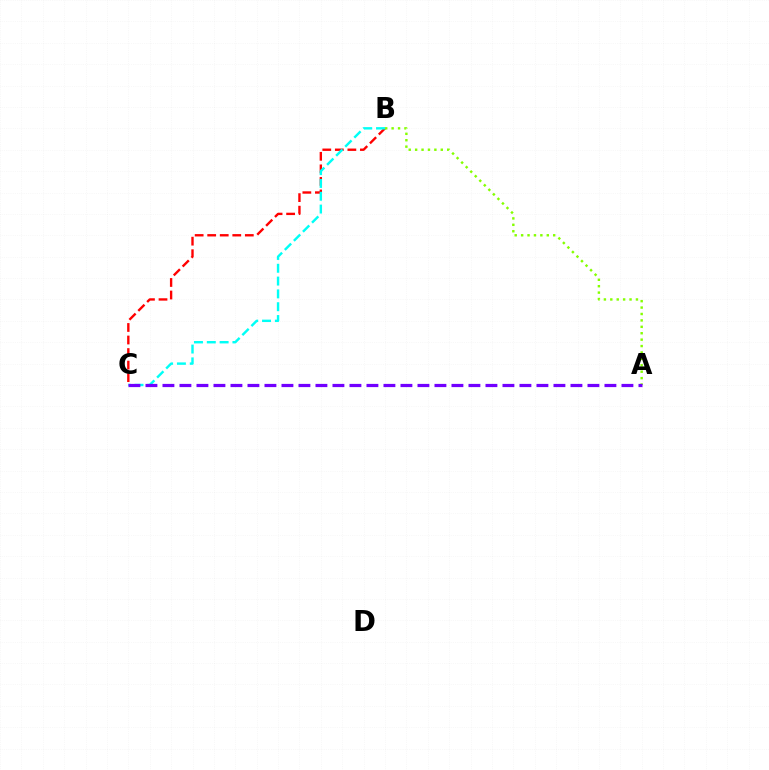{('B', 'C'): [{'color': '#ff0000', 'line_style': 'dashed', 'thickness': 1.7}, {'color': '#00fff6', 'line_style': 'dashed', 'thickness': 1.74}], ('A', 'B'): [{'color': '#84ff00', 'line_style': 'dotted', 'thickness': 1.74}], ('A', 'C'): [{'color': '#7200ff', 'line_style': 'dashed', 'thickness': 2.31}]}